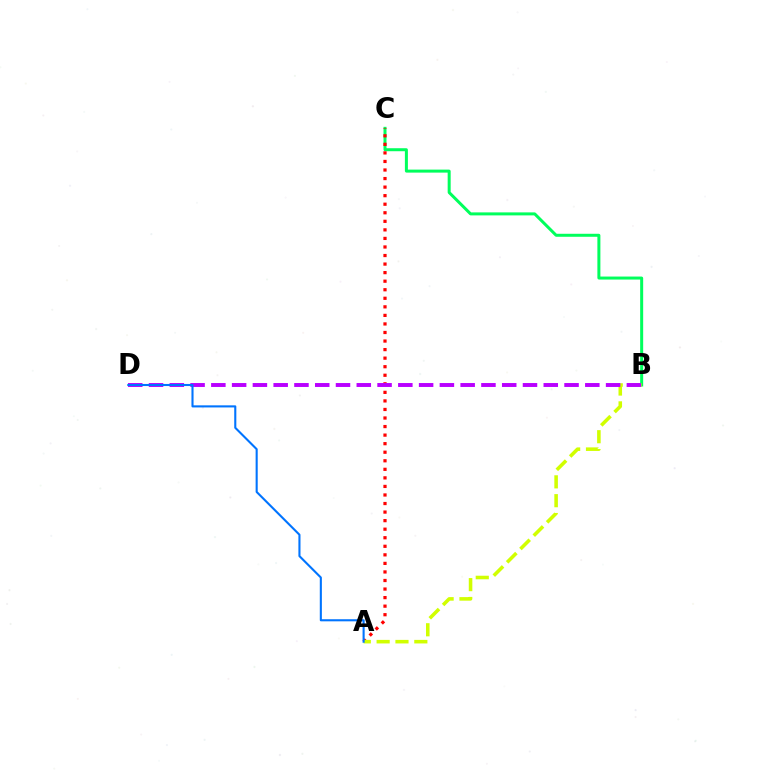{('B', 'C'): [{'color': '#00ff5c', 'line_style': 'solid', 'thickness': 2.16}], ('A', 'C'): [{'color': '#ff0000', 'line_style': 'dotted', 'thickness': 2.32}], ('A', 'B'): [{'color': '#d1ff00', 'line_style': 'dashed', 'thickness': 2.56}], ('B', 'D'): [{'color': '#b900ff', 'line_style': 'dashed', 'thickness': 2.82}], ('A', 'D'): [{'color': '#0074ff', 'line_style': 'solid', 'thickness': 1.51}]}